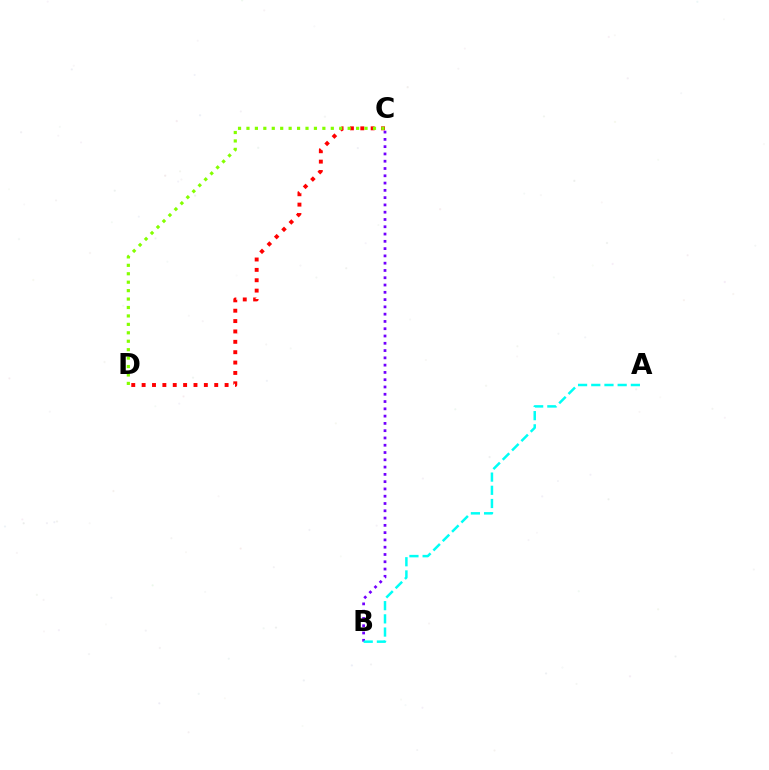{('C', 'D'): [{'color': '#ff0000', 'line_style': 'dotted', 'thickness': 2.82}, {'color': '#84ff00', 'line_style': 'dotted', 'thickness': 2.29}], ('B', 'C'): [{'color': '#7200ff', 'line_style': 'dotted', 'thickness': 1.98}], ('A', 'B'): [{'color': '#00fff6', 'line_style': 'dashed', 'thickness': 1.79}]}